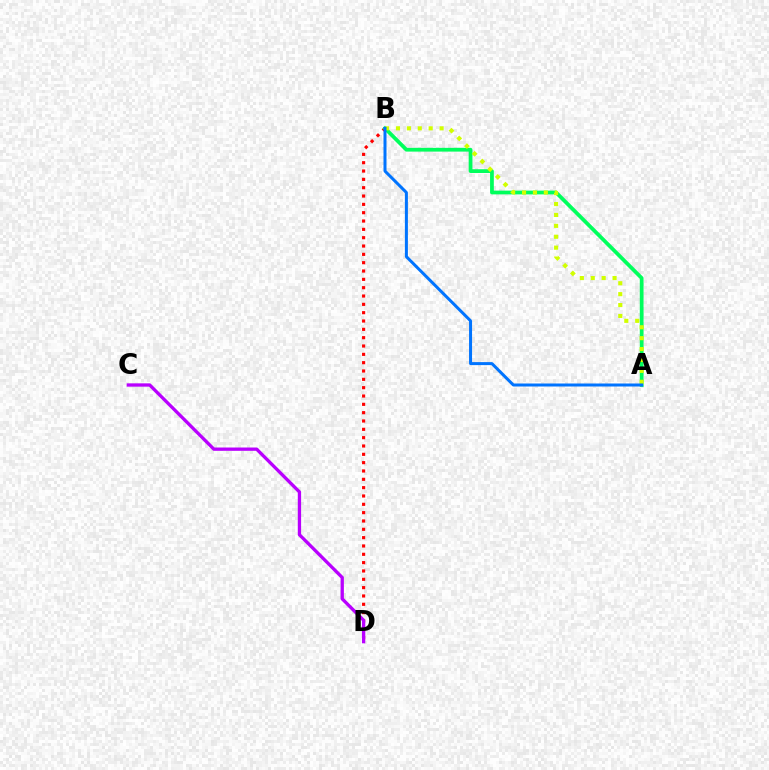{('B', 'D'): [{'color': '#ff0000', 'line_style': 'dotted', 'thickness': 2.26}], ('C', 'D'): [{'color': '#b900ff', 'line_style': 'solid', 'thickness': 2.38}], ('A', 'B'): [{'color': '#00ff5c', 'line_style': 'solid', 'thickness': 2.71}, {'color': '#d1ff00', 'line_style': 'dotted', 'thickness': 2.96}, {'color': '#0074ff', 'line_style': 'solid', 'thickness': 2.16}]}